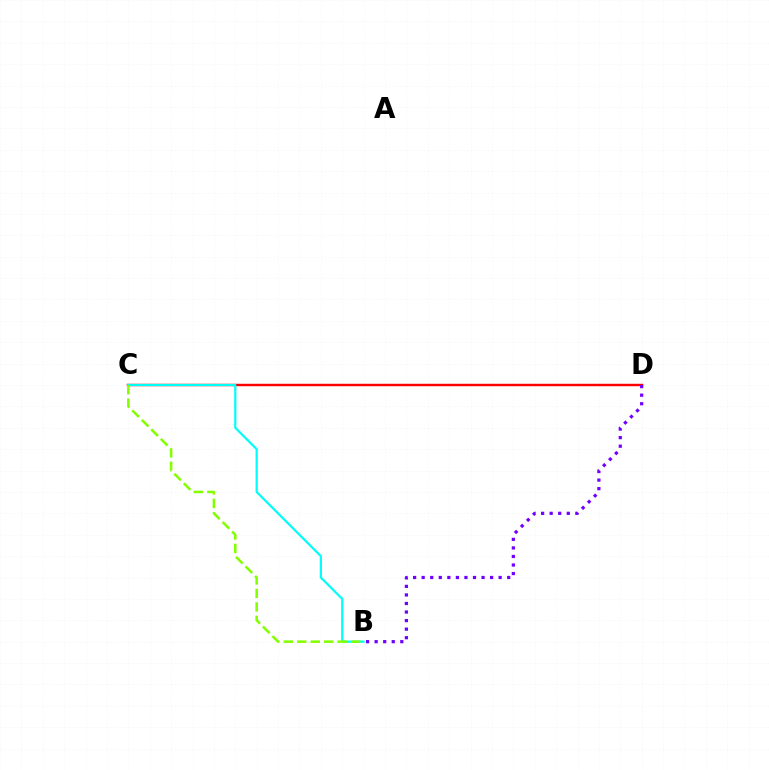{('C', 'D'): [{'color': '#ff0000', 'line_style': 'solid', 'thickness': 1.76}], ('B', 'C'): [{'color': '#00fff6', 'line_style': 'solid', 'thickness': 1.6}, {'color': '#84ff00', 'line_style': 'dashed', 'thickness': 1.83}], ('B', 'D'): [{'color': '#7200ff', 'line_style': 'dotted', 'thickness': 2.32}]}